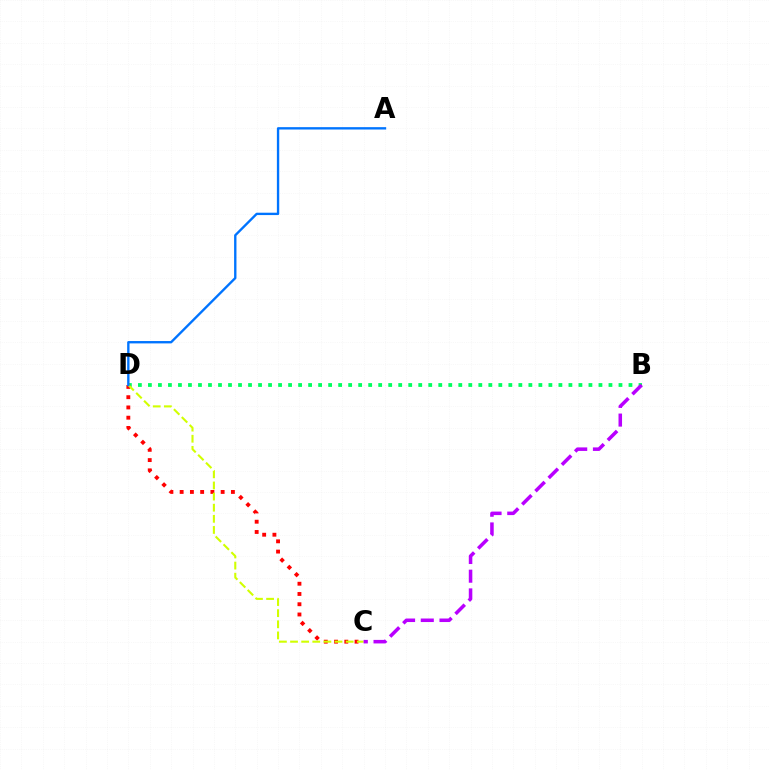{('B', 'D'): [{'color': '#00ff5c', 'line_style': 'dotted', 'thickness': 2.72}], ('C', 'D'): [{'color': '#ff0000', 'line_style': 'dotted', 'thickness': 2.79}, {'color': '#d1ff00', 'line_style': 'dashed', 'thickness': 1.51}], ('A', 'D'): [{'color': '#0074ff', 'line_style': 'solid', 'thickness': 1.7}], ('B', 'C'): [{'color': '#b900ff', 'line_style': 'dashed', 'thickness': 2.54}]}